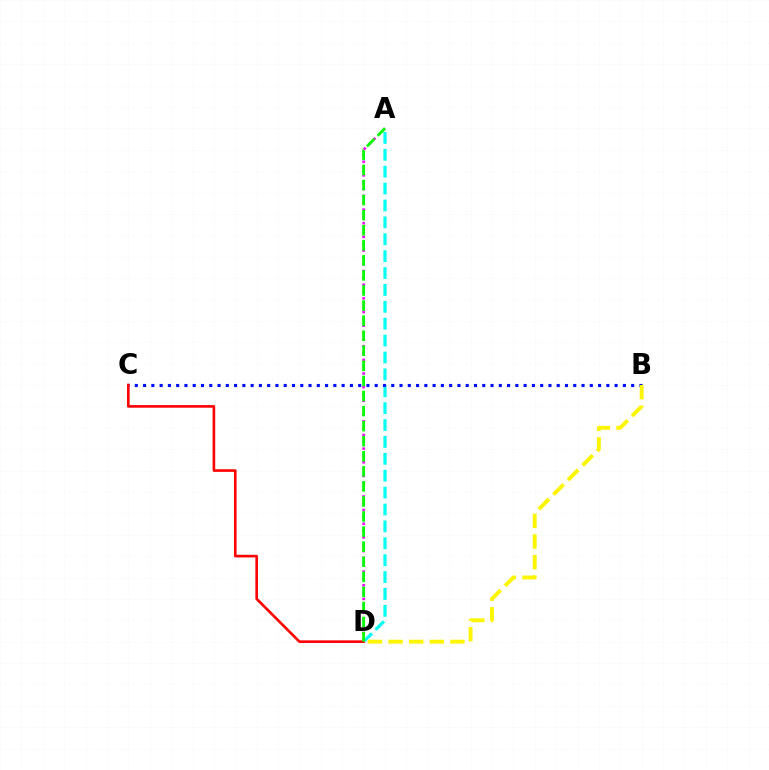{('A', 'D'): [{'color': '#00fff6', 'line_style': 'dashed', 'thickness': 2.29}, {'color': '#ee00ff', 'line_style': 'dotted', 'thickness': 1.86}, {'color': '#08ff00', 'line_style': 'dashed', 'thickness': 2.05}], ('B', 'C'): [{'color': '#0010ff', 'line_style': 'dotted', 'thickness': 2.25}], ('C', 'D'): [{'color': '#ff0000', 'line_style': 'solid', 'thickness': 1.89}], ('B', 'D'): [{'color': '#fcf500', 'line_style': 'dashed', 'thickness': 2.8}]}